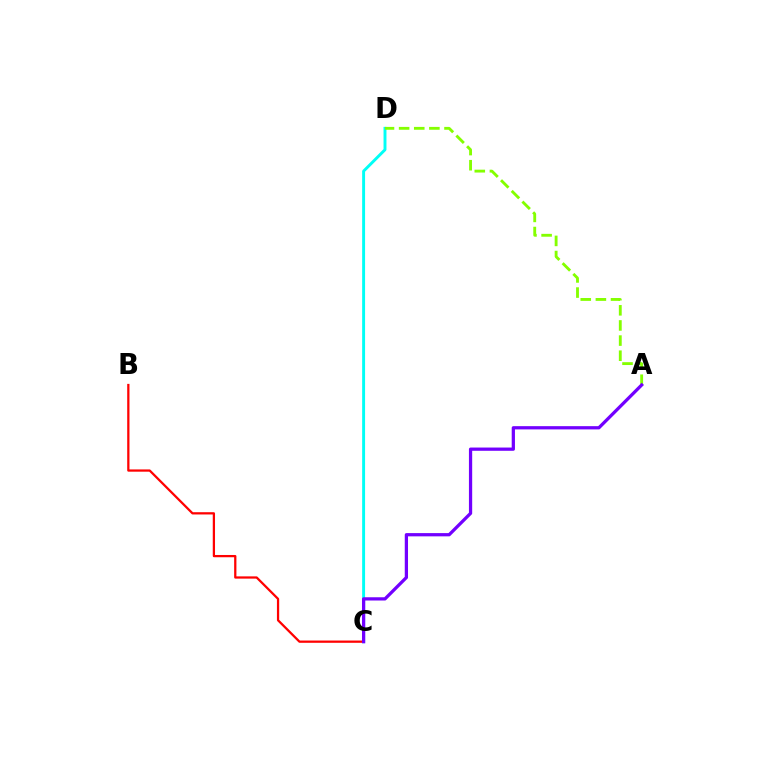{('C', 'D'): [{'color': '#00fff6', 'line_style': 'solid', 'thickness': 2.1}], ('A', 'D'): [{'color': '#84ff00', 'line_style': 'dashed', 'thickness': 2.06}], ('B', 'C'): [{'color': '#ff0000', 'line_style': 'solid', 'thickness': 1.63}], ('A', 'C'): [{'color': '#7200ff', 'line_style': 'solid', 'thickness': 2.34}]}